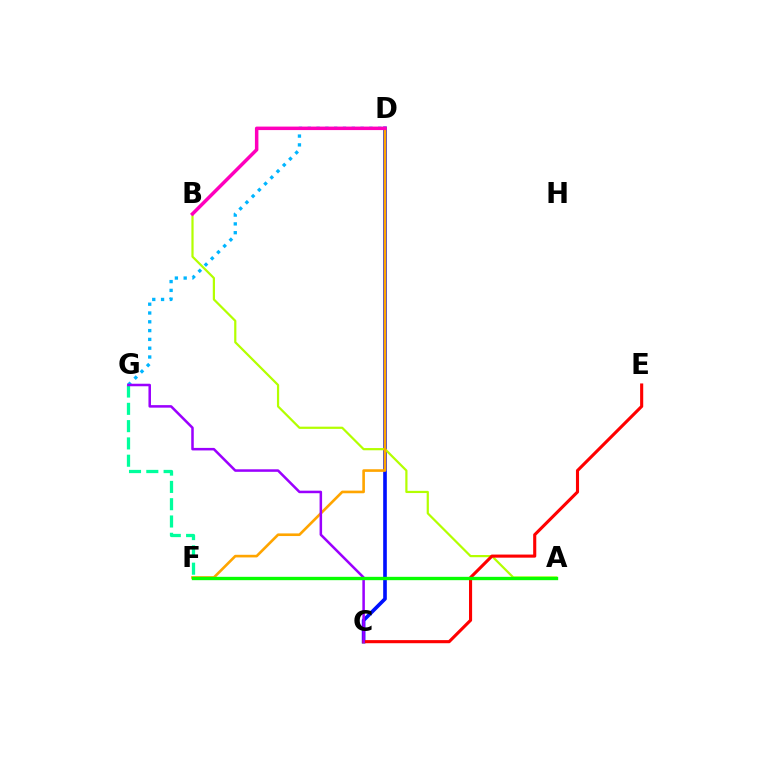{('C', 'D'): [{'color': '#0010ff', 'line_style': 'solid', 'thickness': 2.62}], ('D', 'G'): [{'color': '#00b5ff', 'line_style': 'dotted', 'thickness': 2.39}], ('F', 'G'): [{'color': '#00ff9d', 'line_style': 'dashed', 'thickness': 2.35}], ('A', 'B'): [{'color': '#b3ff00', 'line_style': 'solid', 'thickness': 1.59}], ('D', 'F'): [{'color': '#ffa500', 'line_style': 'solid', 'thickness': 1.9}], ('B', 'D'): [{'color': '#ff00bd', 'line_style': 'solid', 'thickness': 2.51}], ('C', 'E'): [{'color': '#ff0000', 'line_style': 'solid', 'thickness': 2.23}], ('C', 'G'): [{'color': '#9b00ff', 'line_style': 'solid', 'thickness': 1.82}], ('A', 'F'): [{'color': '#08ff00', 'line_style': 'solid', 'thickness': 2.41}]}